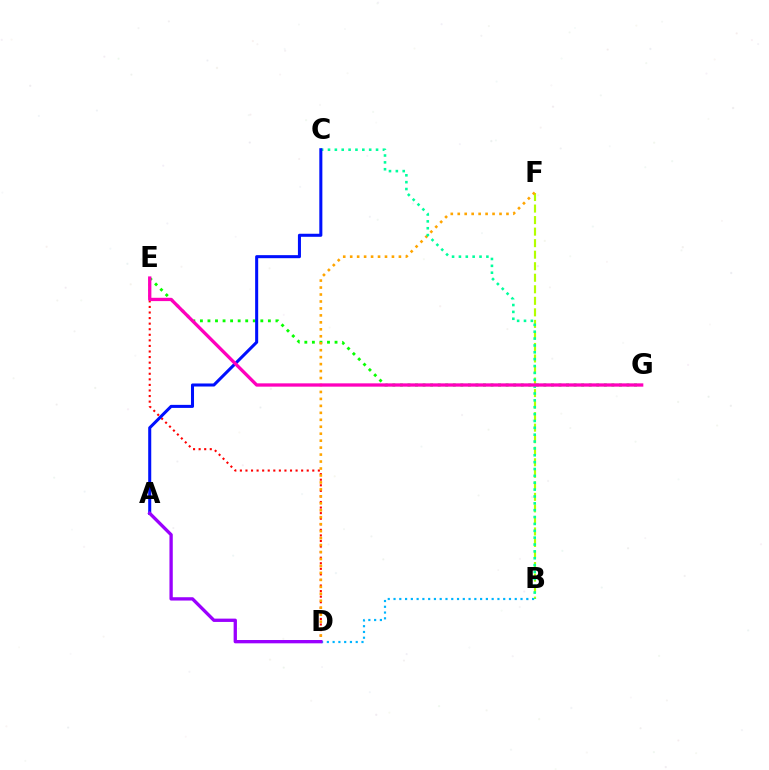{('B', 'D'): [{'color': '#00b5ff', 'line_style': 'dotted', 'thickness': 1.57}], ('E', 'G'): [{'color': '#08ff00', 'line_style': 'dotted', 'thickness': 2.05}, {'color': '#ff00bd', 'line_style': 'solid', 'thickness': 2.38}], ('D', 'E'): [{'color': '#ff0000', 'line_style': 'dotted', 'thickness': 1.51}], ('B', 'F'): [{'color': '#b3ff00', 'line_style': 'dashed', 'thickness': 1.57}], ('D', 'F'): [{'color': '#ffa500', 'line_style': 'dotted', 'thickness': 1.89}], ('B', 'C'): [{'color': '#00ff9d', 'line_style': 'dotted', 'thickness': 1.87}], ('A', 'C'): [{'color': '#0010ff', 'line_style': 'solid', 'thickness': 2.19}], ('A', 'D'): [{'color': '#9b00ff', 'line_style': 'solid', 'thickness': 2.39}]}